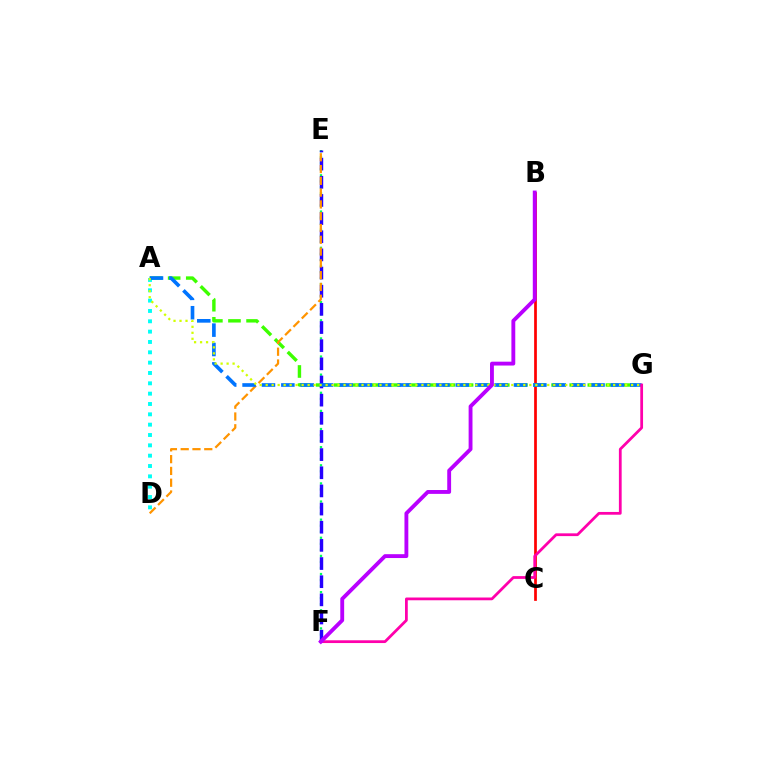{('B', 'C'): [{'color': '#ff0000', 'line_style': 'solid', 'thickness': 1.96}], ('E', 'F'): [{'color': '#00ff5c', 'line_style': 'dotted', 'thickness': 1.64}, {'color': '#2500ff', 'line_style': 'dashed', 'thickness': 2.47}], ('A', 'G'): [{'color': '#3dff00', 'line_style': 'dashed', 'thickness': 2.46}, {'color': '#0074ff', 'line_style': 'dashed', 'thickness': 2.63}, {'color': '#d1ff00', 'line_style': 'dotted', 'thickness': 1.63}], ('A', 'D'): [{'color': '#00fff6', 'line_style': 'dotted', 'thickness': 2.81}], ('D', 'E'): [{'color': '#ff9400', 'line_style': 'dashed', 'thickness': 1.6}], ('F', 'G'): [{'color': '#ff00ac', 'line_style': 'solid', 'thickness': 1.99}], ('B', 'F'): [{'color': '#b900ff', 'line_style': 'solid', 'thickness': 2.78}]}